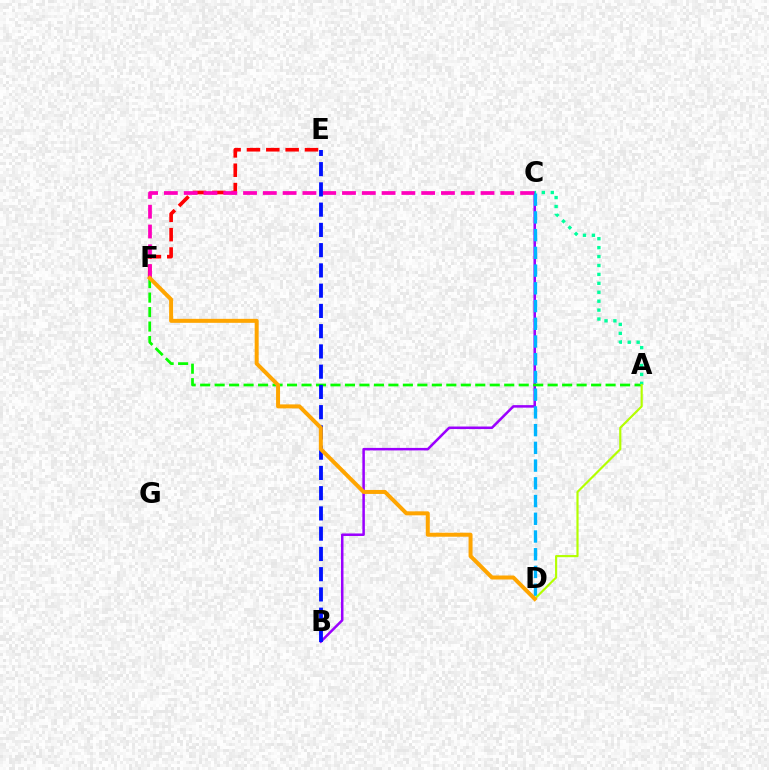{('B', 'C'): [{'color': '#9b00ff', 'line_style': 'solid', 'thickness': 1.81}], ('A', 'F'): [{'color': '#08ff00', 'line_style': 'dashed', 'thickness': 1.97}], ('A', 'C'): [{'color': '#00ff9d', 'line_style': 'dotted', 'thickness': 2.42}], ('E', 'F'): [{'color': '#ff0000', 'line_style': 'dashed', 'thickness': 2.63}], ('C', 'D'): [{'color': '#00b5ff', 'line_style': 'dashed', 'thickness': 2.41}], ('C', 'F'): [{'color': '#ff00bd', 'line_style': 'dashed', 'thickness': 2.69}], ('B', 'E'): [{'color': '#0010ff', 'line_style': 'dashed', 'thickness': 2.75}], ('A', 'D'): [{'color': '#b3ff00', 'line_style': 'solid', 'thickness': 1.56}], ('D', 'F'): [{'color': '#ffa500', 'line_style': 'solid', 'thickness': 2.87}]}